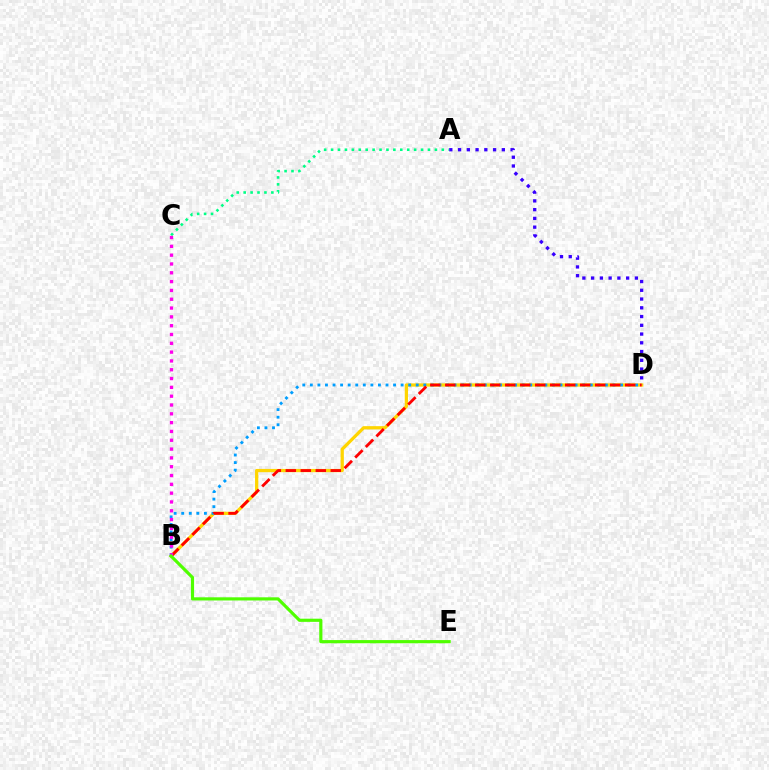{('A', 'C'): [{'color': '#00ff86', 'line_style': 'dotted', 'thickness': 1.88}], ('B', 'D'): [{'color': '#ffd500', 'line_style': 'solid', 'thickness': 2.34}, {'color': '#009eff', 'line_style': 'dotted', 'thickness': 2.06}, {'color': '#ff0000', 'line_style': 'dashed', 'thickness': 2.04}], ('B', 'C'): [{'color': '#ff00ed', 'line_style': 'dotted', 'thickness': 2.39}], ('A', 'D'): [{'color': '#3700ff', 'line_style': 'dotted', 'thickness': 2.38}], ('B', 'E'): [{'color': '#4fff00', 'line_style': 'solid', 'thickness': 2.28}]}